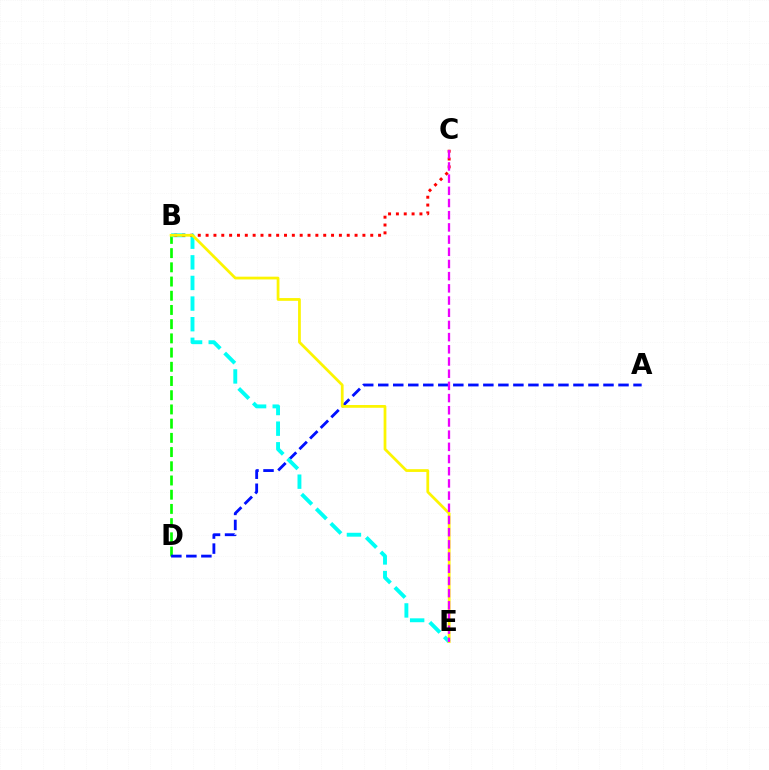{('B', 'D'): [{'color': '#08ff00', 'line_style': 'dashed', 'thickness': 1.93}], ('A', 'D'): [{'color': '#0010ff', 'line_style': 'dashed', 'thickness': 2.04}], ('B', 'E'): [{'color': '#00fff6', 'line_style': 'dashed', 'thickness': 2.8}, {'color': '#fcf500', 'line_style': 'solid', 'thickness': 1.98}], ('B', 'C'): [{'color': '#ff0000', 'line_style': 'dotted', 'thickness': 2.13}], ('C', 'E'): [{'color': '#ee00ff', 'line_style': 'dashed', 'thickness': 1.66}]}